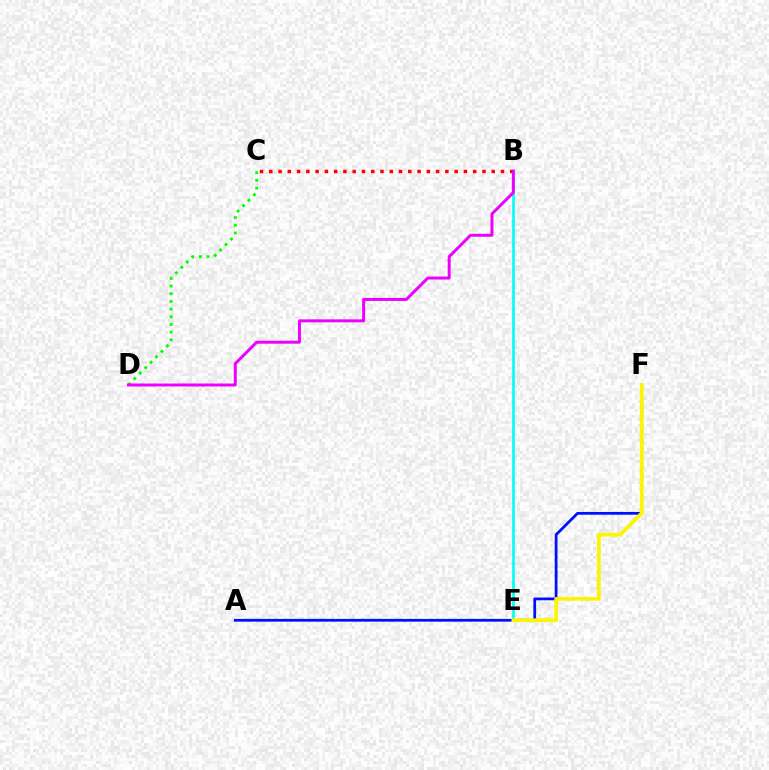{('A', 'F'): [{'color': '#0010ff', 'line_style': 'solid', 'thickness': 1.99}], ('B', 'C'): [{'color': '#ff0000', 'line_style': 'dotted', 'thickness': 2.52}], ('C', 'D'): [{'color': '#08ff00', 'line_style': 'dotted', 'thickness': 2.09}], ('B', 'E'): [{'color': '#00fff6', 'line_style': 'solid', 'thickness': 1.91}], ('E', 'F'): [{'color': '#fcf500', 'line_style': 'solid', 'thickness': 2.67}], ('B', 'D'): [{'color': '#ee00ff', 'line_style': 'solid', 'thickness': 2.14}]}